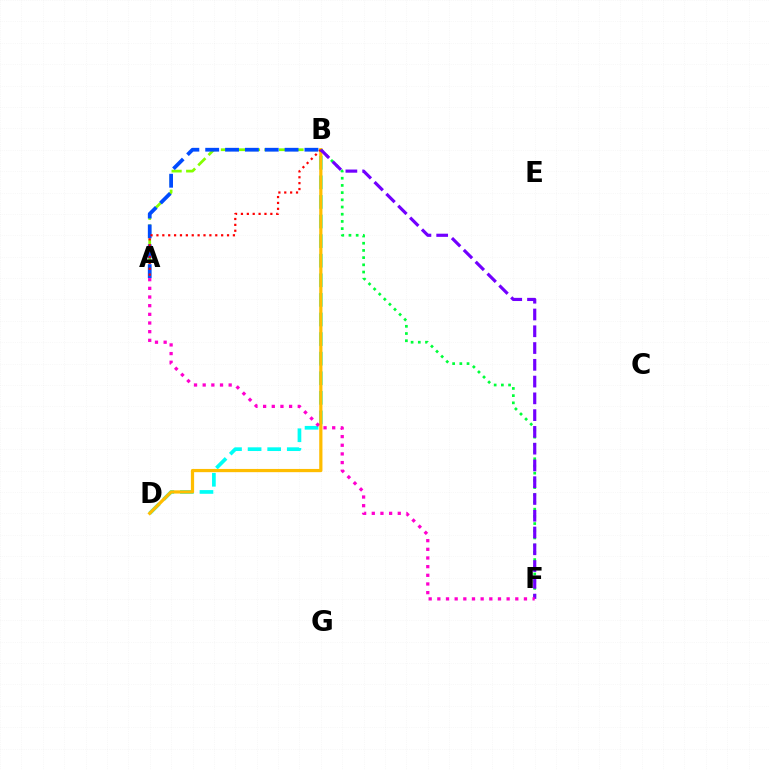{('A', 'B'): [{'color': '#84ff00', 'line_style': 'dashed', 'thickness': 1.97}, {'color': '#004bff', 'line_style': 'dashed', 'thickness': 2.7}, {'color': '#ff0000', 'line_style': 'dotted', 'thickness': 1.6}], ('B', 'D'): [{'color': '#00fff6', 'line_style': 'dashed', 'thickness': 2.66}, {'color': '#ffbd00', 'line_style': 'solid', 'thickness': 2.32}], ('B', 'F'): [{'color': '#00ff39', 'line_style': 'dotted', 'thickness': 1.96}, {'color': '#7200ff', 'line_style': 'dashed', 'thickness': 2.28}], ('A', 'F'): [{'color': '#ff00cf', 'line_style': 'dotted', 'thickness': 2.35}]}